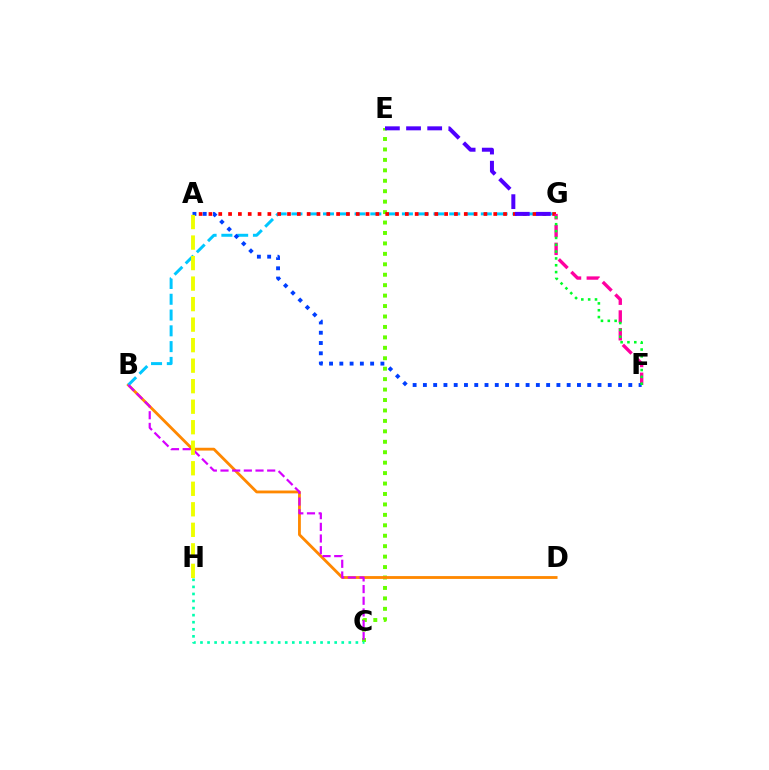{('C', 'E'): [{'color': '#66ff00', 'line_style': 'dotted', 'thickness': 2.84}], ('B', 'D'): [{'color': '#ff8800', 'line_style': 'solid', 'thickness': 2.03}], ('B', 'G'): [{'color': '#00c7ff', 'line_style': 'dashed', 'thickness': 2.14}], ('A', 'G'): [{'color': '#ff0000', 'line_style': 'dotted', 'thickness': 2.67}], ('F', 'G'): [{'color': '#ff00a0', 'line_style': 'dashed', 'thickness': 2.42}, {'color': '#00ff27', 'line_style': 'dotted', 'thickness': 1.86}], ('C', 'H'): [{'color': '#00ffaf', 'line_style': 'dotted', 'thickness': 1.92}], ('E', 'G'): [{'color': '#4f00ff', 'line_style': 'dashed', 'thickness': 2.87}], ('B', 'C'): [{'color': '#d600ff', 'line_style': 'dashed', 'thickness': 1.59}], ('A', 'F'): [{'color': '#003fff', 'line_style': 'dotted', 'thickness': 2.79}], ('A', 'H'): [{'color': '#eeff00', 'line_style': 'dashed', 'thickness': 2.79}]}